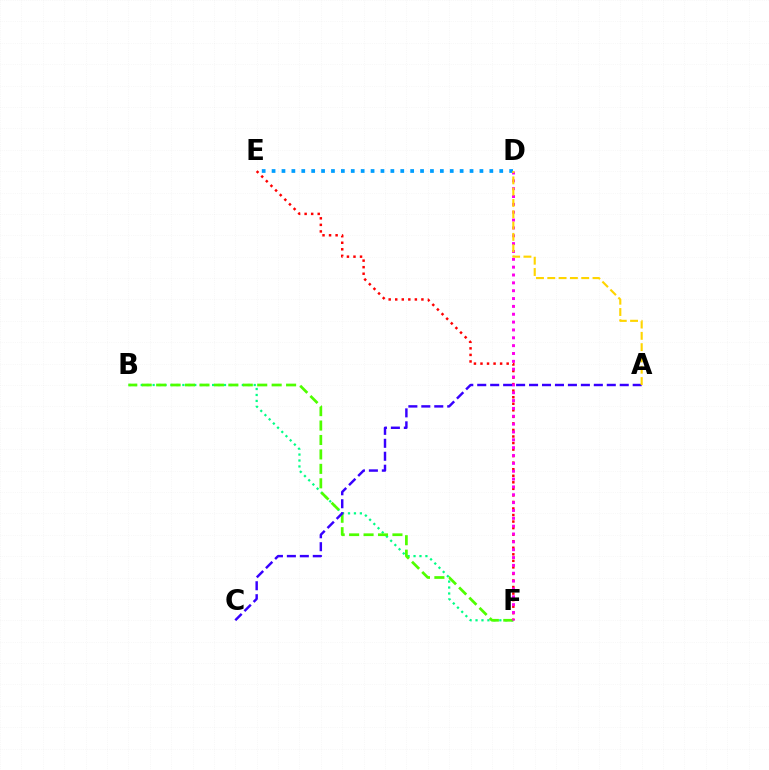{('B', 'F'): [{'color': '#00ff86', 'line_style': 'dotted', 'thickness': 1.62}, {'color': '#4fff00', 'line_style': 'dashed', 'thickness': 1.96}], ('E', 'F'): [{'color': '#ff0000', 'line_style': 'dotted', 'thickness': 1.78}], ('D', 'F'): [{'color': '#ff00ed', 'line_style': 'dotted', 'thickness': 2.13}], ('A', 'C'): [{'color': '#3700ff', 'line_style': 'dashed', 'thickness': 1.76}], ('D', 'E'): [{'color': '#009eff', 'line_style': 'dotted', 'thickness': 2.69}], ('A', 'D'): [{'color': '#ffd500', 'line_style': 'dashed', 'thickness': 1.54}]}